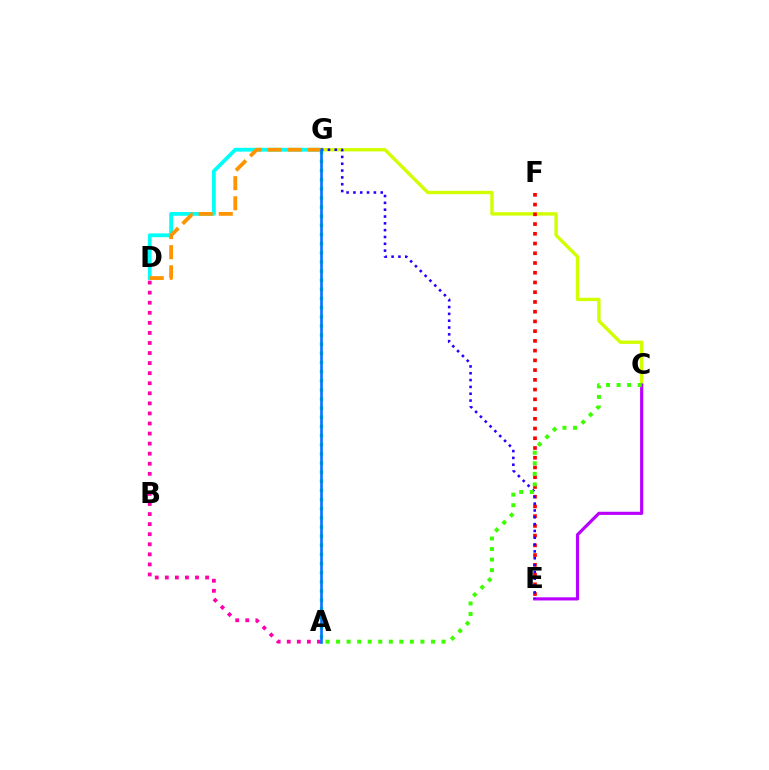{('C', 'G'): [{'color': '#d1ff00', 'line_style': 'solid', 'thickness': 2.42}], ('A', 'D'): [{'color': '#ff00ac', 'line_style': 'dotted', 'thickness': 2.73}], ('C', 'E'): [{'color': '#b900ff', 'line_style': 'solid', 'thickness': 2.27}], ('E', 'F'): [{'color': '#ff0000', 'line_style': 'dotted', 'thickness': 2.65}], ('D', 'G'): [{'color': '#00fff6', 'line_style': 'solid', 'thickness': 2.73}, {'color': '#ff9400', 'line_style': 'dashed', 'thickness': 2.73}], ('A', 'G'): [{'color': '#00ff5c', 'line_style': 'dotted', 'thickness': 2.48}, {'color': '#0074ff', 'line_style': 'solid', 'thickness': 1.9}], ('E', 'G'): [{'color': '#2500ff', 'line_style': 'dotted', 'thickness': 1.85}], ('A', 'C'): [{'color': '#3dff00', 'line_style': 'dotted', 'thickness': 2.87}]}